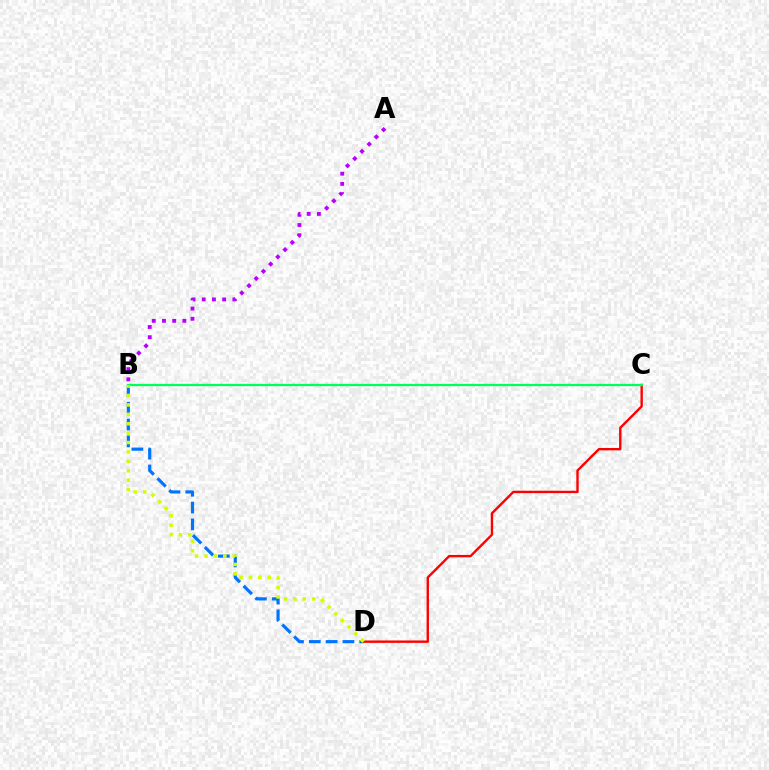{('B', 'D'): [{'color': '#0074ff', 'line_style': 'dashed', 'thickness': 2.29}, {'color': '#d1ff00', 'line_style': 'dotted', 'thickness': 2.56}], ('C', 'D'): [{'color': '#ff0000', 'line_style': 'solid', 'thickness': 1.71}], ('A', 'B'): [{'color': '#b900ff', 'line_style': 'dotted', 'thickness': 2.77}], ('B', 'C'): [{'color': '#00ff5c', 'line_style': 'solid', 'thickness': 1.64}]}